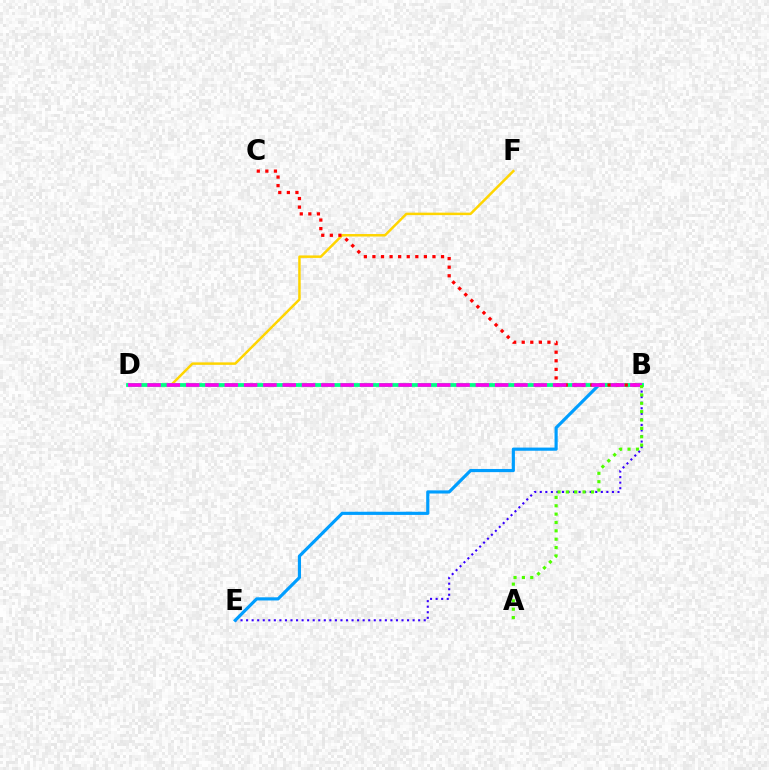{('B', 'E'): [{'color': '#3700ff', 'line_style': 'dotted', 'thickness': 1.51}, {'color': '#009eff', 'line_style': 'solid', 'thickness': 2.28}], ('D', 'F'): [{'color': '#ffd500', 'line_style': 'solid', 'thickness': 1.79}], ('B', 'D'): [{'color': '#00ff86', 'line_style': 'solid', 'thickness': 2.73}, {'color': '#ff00ed', 'line_style': 'dashed', 'thickness': 2.62}], ('B', 'C'): [{'color': '#ff0000', 'line_style': 'dotted', 'thickness': 2.33}], ('A', 'B'): [{'color': '#4fff00', 'line_style': 'dotted', 'thickness': 2.27}]}